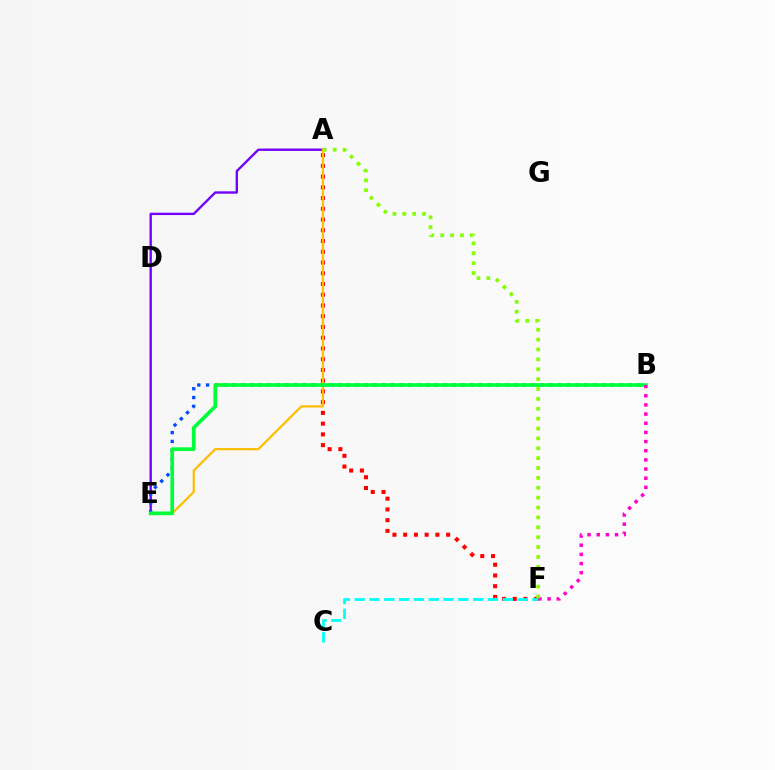{('A', 'F'): [{'color': '#ff0000', 'line_style': 'dotted', 'thickness': 2.92}, {'color': '#84ff00', 'line_style': 'dotted', 'thickness': 2.68}], ('A', 'E'): [{'color': '#7200ff', 'line_style': 'solid', 'thickness': 1.7}, {'color': '#ffbd00', 'line_style': 'solid', 'thickness': 1.59}], ('B', 'E'): [{'color': '#004bff', 'line_style': 'dotted', 'thickness': 2.39}, {'color': '#00ff39', 'line_style': 'solid', 'thickness': 2.67}], ('C', 'F'): [{'color': '#00fff6', 'line_style': 'dashed', 'thickness': 2.01}], ('B', 'F'): [{'color': '#ff00cf', 'line_style': 'dotted', 'thickness': 2.49}]}